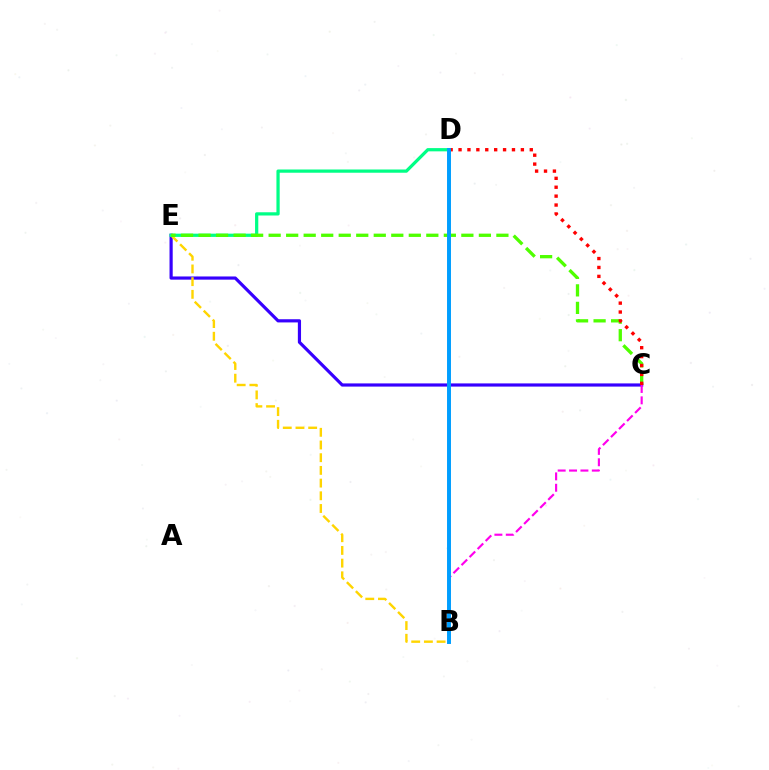{('C', 'E'): [{'color': '#3700ff', 'line_style': 'solid', 'thickness': 2.29}, {'color': '#4fff00', 'line_style': 'dashed', 'thickness': 2.38}], ('B', 'E'): [{'color': '#ffd500', 'line_style': 'dashed', 'thickness': 1.72}], ('D', 'E'): [{'color': '#00ff86', 'line_style': 'solid', 'thickness': 2.33}], ('C', 'D'): [{'color': '#ff0000', 'line_style': 'dotted', 'thickness': 2.42}], ('B', 'C'): [{'color': '#ff00ed', 'line_style': 'dashed', 'thickness': 1.55}], ('B', 'D'): [{'color': '#009eff', 'line_style': 'solid', 'thickness': 2.84}]}